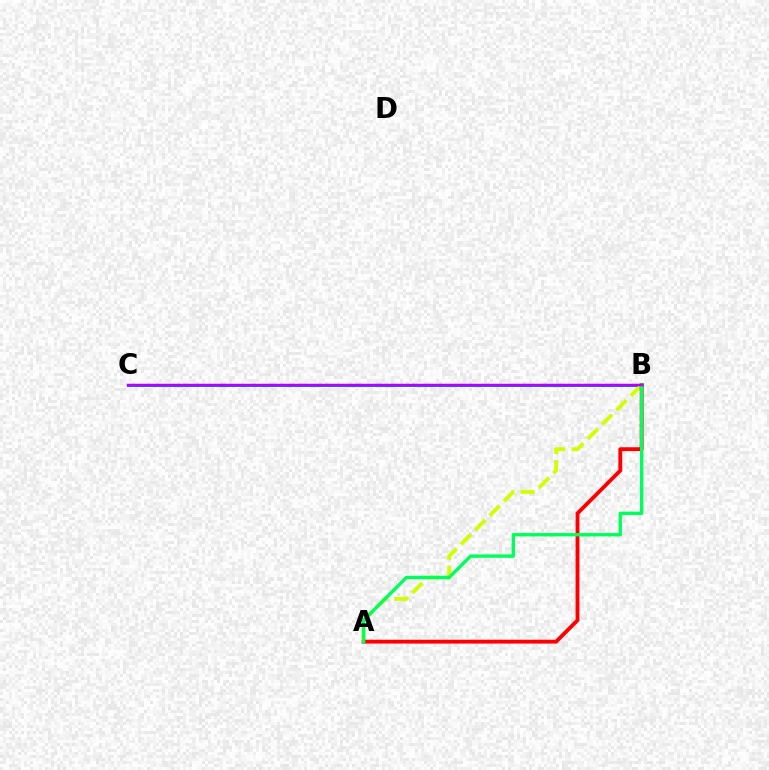{('B', 'C'): [{'color': '#0074ff', 'line_style': 'solid', 'thickness': 2.12}, {'color': '#b900ff', 'line_style': 'solid', 'thickness': 1.79}], ('A', 'B'): [{'color': '#d1ff00', 'line_style': 'dashed', 'thickness': 2.76}, {'color': '#ff0000', 'line_style': 'solid', 'thickness': 2.76}, {'color': '#00ff5c', 'line_style': 'solid', 'thickness': 2.42}]}